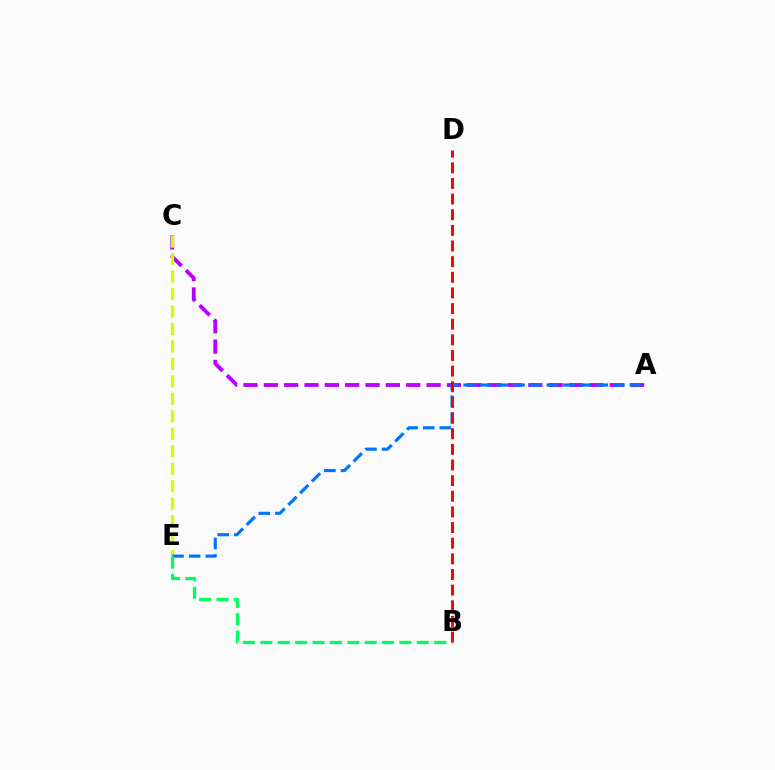{('A', 'C'): [{'color': '#b900ff', 'line_style': 'dashed', 'thickness': 2.76}], ('C', 'E'): [{'color': '#d1ff00', 'line_style': 'dashed', 'thickness': 2.37}], ('A', 'E'): [{'color': '#0074ff', 'line_style': 'dashed', 'thickness': 2.26}], ('B', 'E'): [{'color': '#00ff5c', 'line_style': 'dashed', 'thickness': 2.36}], ('B', 'D'): [{'color': '#ff0000', 'line_style': 'dashed', 'thickness': 2.12}]}